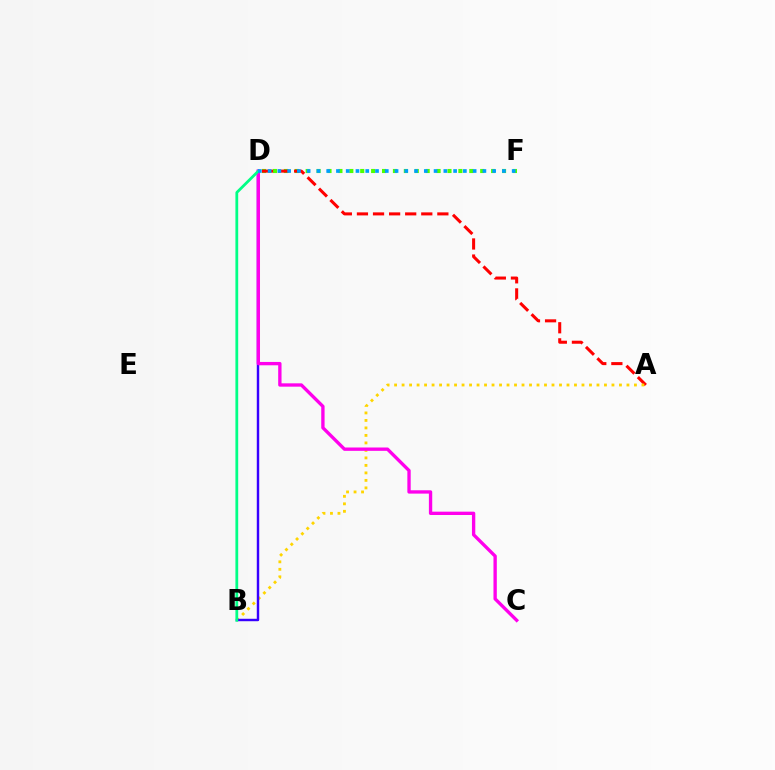{('D', 'F'): [{'color': '#4fff00', 'line_style': 'dotted', 'thickness': 2.96}, {'color': '#009eff', 'line_style': 'dotted', 'thickness': 2.65}], ('A', 'D'): [{'color': '#ff0000', 'line_style': 'dashed', 'thickness': 2.19}], ('A', 'B'): [{'color': '#ffd500', 'line_style': 'dotted', 'thickness': 2.04}], ('B', 'D'): [{'color': '#3700ff', 'line_style': 'solid', 'thickness': 1.76}, {'color': '#00ff86', 'line_style': 'solid', 'thickness': 2.0}], ('C', 'D'): [{'color': '#ff00ed', 'line_style': 'solid', 'thickness': 2.4}]}